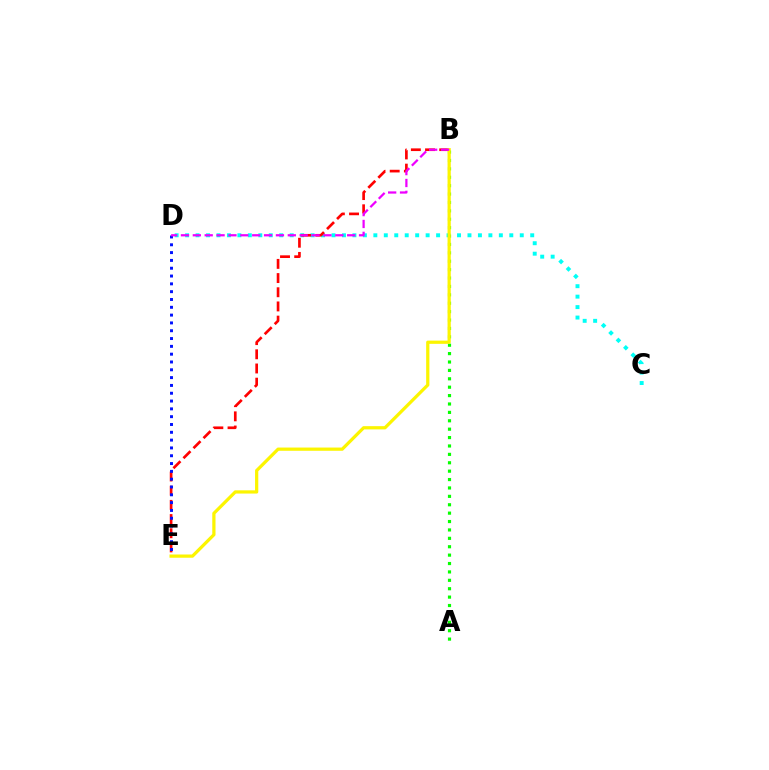{('C', 'D'): [{'color': '#00fff6', 'line_style': 'dotted', 'thickness': 2.84}], ('B', 'E'): [{'color': '#ff0000', 'line_style': 'dashed', 'thickness': 1.93}, {'color': '#fcf500', 'line_style': 'solid', 'thickness': 2.33}], ('A', 'B'): [{'color': '#08ff00', 'line_style': 'dotted', 'thickness': 2.28}], ('D', 'E'): [{'color': '#0010ff', 'line_style': 'dotted', 'thickness': 2.12}], ('B', 'D'): [{'color': '#ee00ff', 'line_style': 'dashed', 'thickness': 1.61}]}